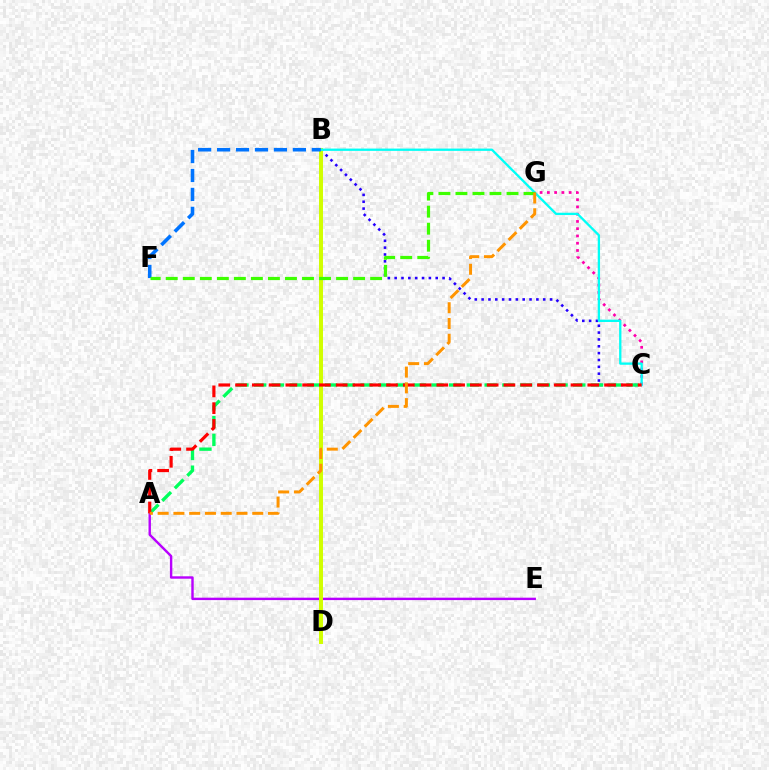{('A', 'E'): [{'color': '#b900ff', 'line_style': 'solid', 'thickness': 1.74}], ('B', 'C'): [{'color': '#2500ff', 'line_style': 'dotted', 'thickness': 1.86}, {'color': '#00fff6', 'line_style': 'solid', 'thickness': 1.66}], ('C', 'G'): [{'color': '#ff00ac', 'line_style': 'dotted', 'thickness': 1.97}], ('B', 'D'): [{'color': '#d1ff00', 'line_style': 'solid', 'thickness': 2.86}], ('A', 'C'): [{'color': '#00ff5c', 'line_style': 'dashed', 'thickness': 2.41}, {'color': '#ff0000', 'line_style': 'dashed', 'thickness': 2.28}], ('B', 'F'): [{'color': '#0074ff', 'line_style': 'dashed', 'thickness': 2.57}], ('F', 'G'): [{'color': '#3dff00', 'line_style': 'dashed', 'thickness': 2.31}], ('A', 'G'): [{'color': '#ff9400', 'line_style': 'dashed', 'thickness': 2.14}]}